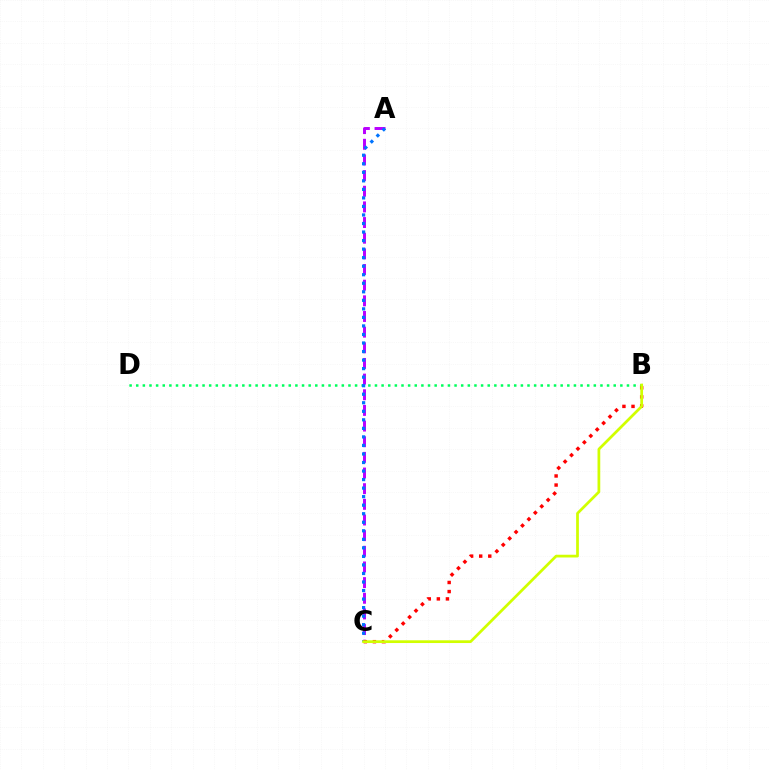{('B', 'D'): [{'color': '#00ff5c', 'line_style': 'dotted', 'thickness': 1.8}], ('A', 'C'): [{'color': '#b900ff', 'line_style': 'dashed', 'thickness': 2.13}, {'color': '#0074ff', 'line_style': 'dotted', 'thickness': 2.32}], ('B', 'C'): [{'color': '#ff0000', 'line_style': 'dotted', 'thickness': 2.47}, {'color': '#d1ff00', 'line_style': 'solid', 'thickness': 1.97}]}